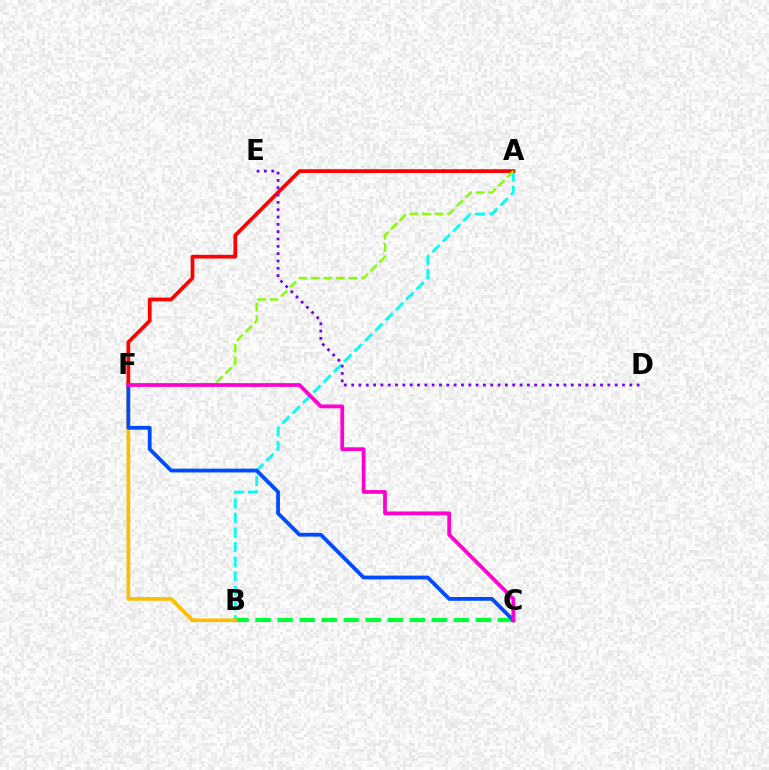{('A', 'B'): [{'color': '#00fff6', 'line_style': 'dashed', 'thickness': 1.98}], ('B', 'C'): [{'color': '#00ff39', 'line_style': 'dashed', 'thickness': 2.99}], ('A', 'F'): [{'color': '#ff0000', 'line_style': 'solid', 'thickness': 2.68}, {'color': '#84ff00', 'line_style': 'dashed', 'thickness': 1.7}], ('B', 'F'): [{'color': '#ffbd00', 'line_style': 'solid', 'thickness': 2.64}], ('C', 'F'): [{'color': '#004bff', 'line_style': 'solid', 'thickness': 2.73}, {'color': '#ff00cf', 'line_style': 'solid', 'thickness': 2.7}], ('D', 'E'): [{'color': '#7200ff', 'line_style': 'dotted', 'thickness': 1.99}]}